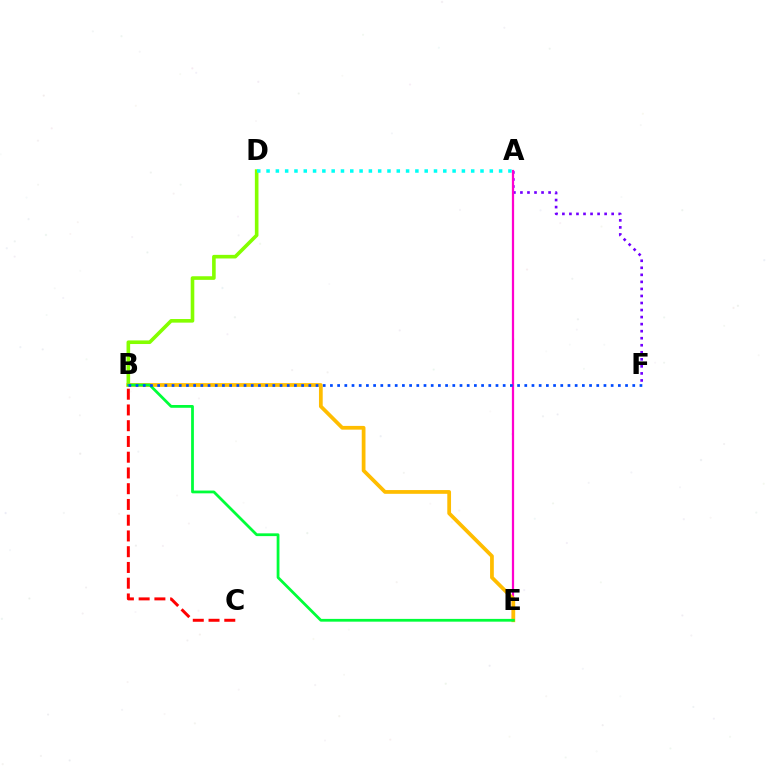{('A', 'F'): [{'color': '#7200ff', 'line_style': 'dotted', 'thickness': 1.91}], ('B', 'D'): [{'color': '#84ff00', 'line_style': 'solid', 'thickness': 2.6}], ('A', 'E'): [{'color': '#ff00cf', 'line_style': 'solid', 'thickness': 1.61}], ('B', 'C'): [{'color': '#ff0000', 'line_style': 'dashed', 'thickness': 2.14}], ('B', 'E'): [{'color': '#ffbd00', 'line_style': 'solid', 'thickness': 2.7}, {'color': '#00ff39', 'line_style': 'solid', 'thickness': 2.0}], ('A', 'D'): [{'color': '#00fff6', 'line_style': 'dotted', 'thickness': 2.53}], ('B', 'F'): [{'color': '#004bff', 'line_style': 'dotted', 'thickness': 1.96}]}